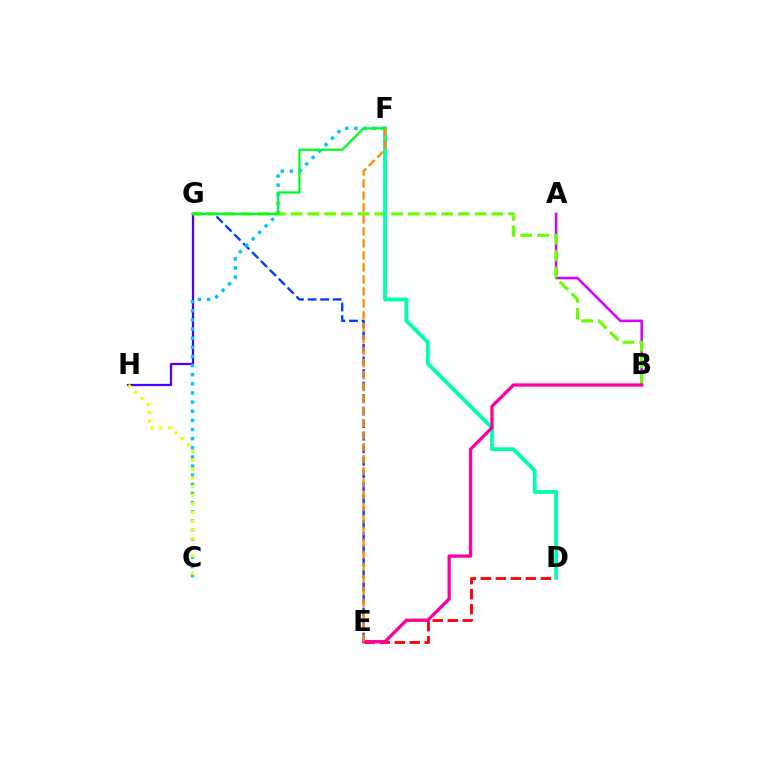{('D', 'E'): [{'color': '#ff0000', 'line_style': 'dashed', 'thickness': 2.04}], ('E', 'G'): [{'color': '#003fff', 'line_style': 'dashed', 'thickness': 1.71}], ('G', 'H'): [{'color': '#4f00ff', 'line_style': 'solid', 'thickness': 1.63}], ('C', 'F'): [{'color': '#00c7ff', 'line_style': 'dotted', 'thickness': 2.48}], ('A', 'B'): [{'color': '#d600ff', 'line_style': 'solid', 'thickness': 1.83}], ('B', 'G'): [{'color': '#66ff00', 'line_style': 'dashed', 'thickness': 2.27}], ('D', 'F'): [{'color': '#00ffaf', 'line_style': 'solid', 'thickness': 2.74}], ('F', 'G'): [{'color': '#00ff27', 'line_style': 'solid', 'thickness': 1.66}], ('C', 'H'): [{'color': '#eeff00', 'line_style': 'dotted', 'thickness': 2.36}], ('B', 'E'): [{'color': '#ff00a0', 'line_style': 'solid', 'thickness': 2.36}], ('E', 'F'): [{'color': '#ff8800', 'line_style': 'dashed', 'thickness': 1.63}]}